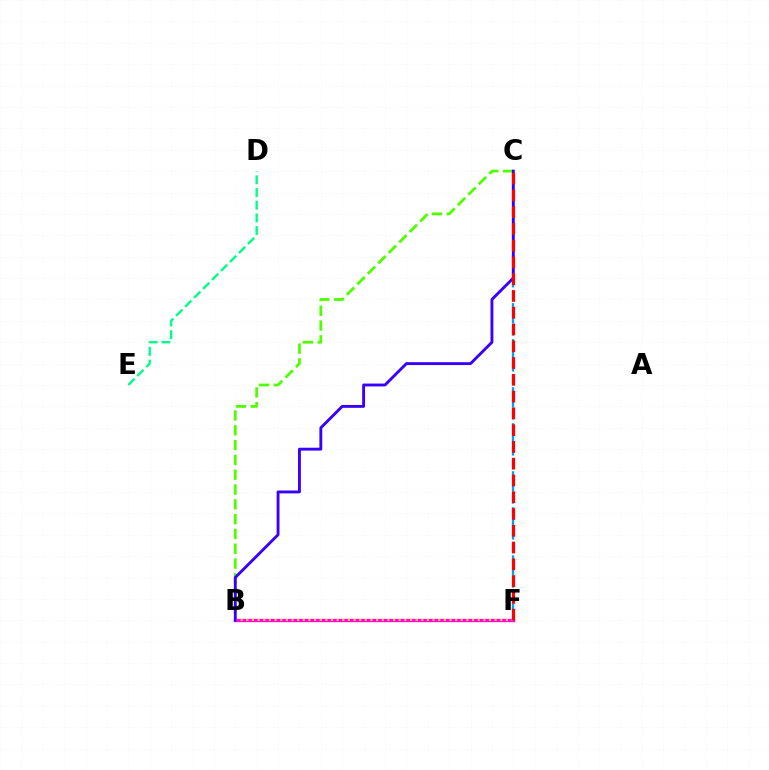{('C', 'F'): [{'color': '#009eff', 'line_style': 'dashed', 'thickness': 1.63}, {'color': '#ff0000', 'line_style': 'dashed', 'thickness': 2.28}], ('B', 'C'): [{'color': '#4fff00', 'line_style': 'dashed', 'thickness': 2.01}, {'color': '#3700ff', 'line_style': 'solid', 'thickness': 2.07}], ('B', 'F'): [{'color': '#ff00ed', 'line_style': 'solid', 'thickness': 2.38}, {'color': '#ffd500', 'line_style': 'dotted', 'thickness': 1.53}], ('D', 'E'): [{'color': '#00ff86', 'line_style': 'dashed', 'thickness': 1.72}]}